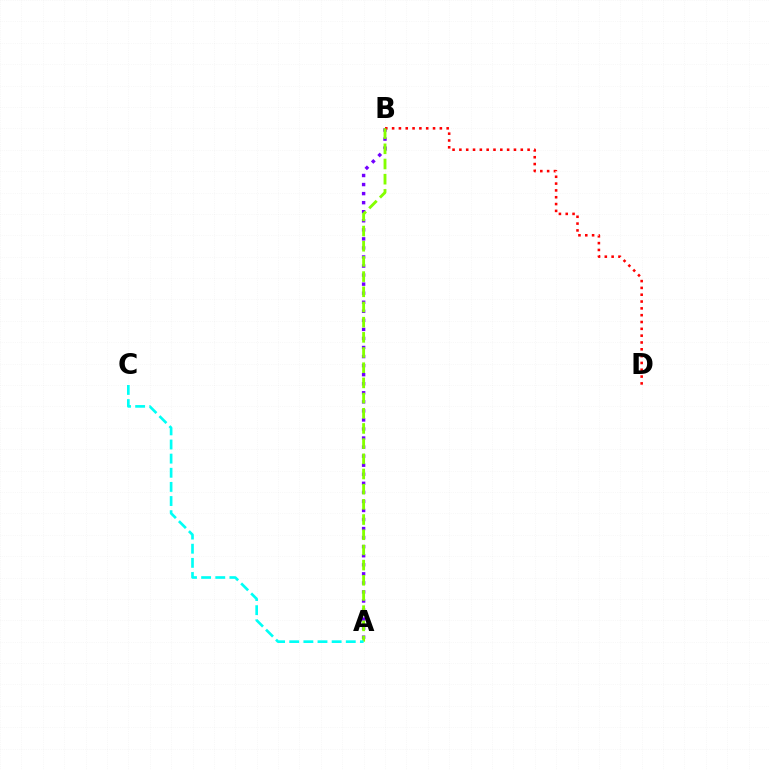{('A', 'B'): [{'color': '#7200ff', 'line_style': 'dotted', 'thickness': 2.46}, {'color': '#84ff00', 'line_style': 'dashed', 'thickness': 2.06}], ('B', 'D'): [{'color': '#ff0000', 'line_style': 'dotted', 'thickness': 1.85}], ('A', 'C'): [{'color': '#00fff6', 'line_style': 'dashed', 'thickness': 1.92}]}